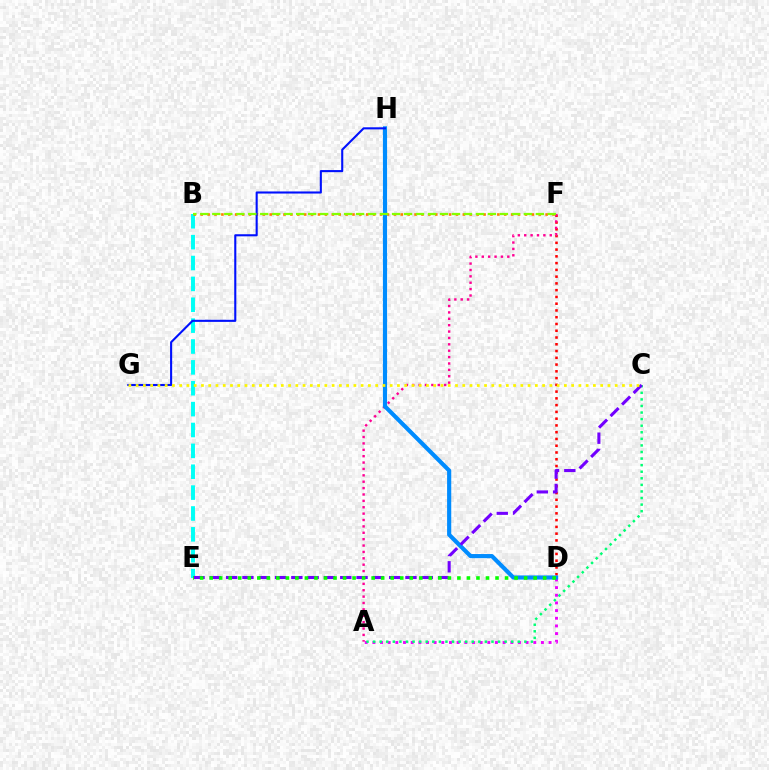{('D', 'F'): [{'color': '#ff0000', 'line_style': 'dotted', 'thickness': 1.84}], ('A', 'D'): [{'color': '#ee00ff', 'line_style': 'dotted', 'thickness': 2.08}], ('B', 'E'): [{'color': '#00fff6', 'line_style': 'dashed', 'thickness': 2.84}], ('A', 'F'): [{'color': '#ff0094', 'line_style': 'dotted', 'thickness': 1.73}], ('B', 'F'): [{'color': '#ff7c00', 'line_style': 'dotted', 'thickness': 1.87}, {'color': '#84ff00', 'line_style': 'dashed', 'thickness': 1.63}], ('A', 'C'): [{'color': '#00ff74', 'line_style': 'dotted', 'thickness': 1.79}], ('D', 'H'): [{'color': '#008cff', 'line_style': 'solid', 'thickness': 2.99}], ('G', 'H'): [{'color': '#0010ff', 'line_style': 'solid', 'thickness': 1.51}], ('C', 'E'): [{'color': '#7200ff', 'line_style': 'dashed', 'thickness': 2.21}], ('C', 'G'): [{'color': '#fcf500', 'line_style': 'dotted', 'thickness': 1.97}], ('D', 'E'): [{'color': '#08ff00', 'line_style': 'dotted', 'thickness': 2.59}]}